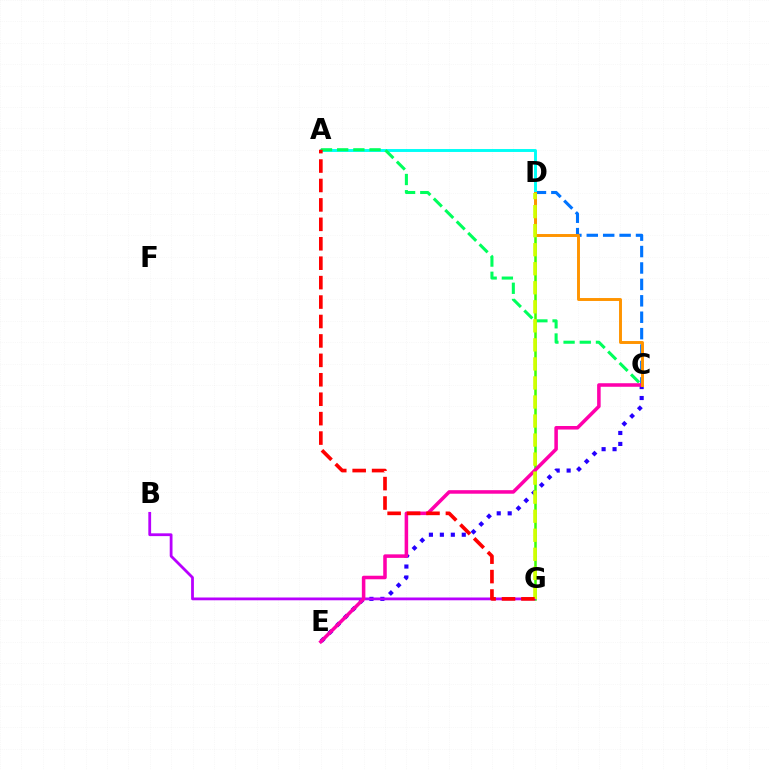{('C', 'D'): [{'color': '#0074ff', 'line_style': 'dashed', 'thickness': 2.23}, {'color': '#ff9400', 'line_style': 'solid', 'thickness': 2.11}], ('C', 'E'): [{'color': '#2500ff', 'line_style': 'dotted', 'thickness': 2.98}, {'color': '#ff00ac', 'line_style': 'solid', 'thickness': 2.55}], ('A', 'D'): [{'color': '#00fff6', 'line_style': 'solid', 'thickness': 2.1}], ('A', 'C'): [{'color': '#00ff5c', 'line_style': 'dashed', 'thickness': 2.2}], ('D', 'G'): [{'color': '#3dff00', 'line_style': 'solid', 'thickness': 1.83}, {'color': '#d1ff00', 'line_style': 'dashed', 'thickness': 2.59}], ('B', 'G'): [{'color': '#b900ff', 'line_style': 'solid', 'thickness': 2.01}], ('A', 'G'): [{'color': '#ff0000', 'line_style': 'dashed', 'thickness': 2.64}]}